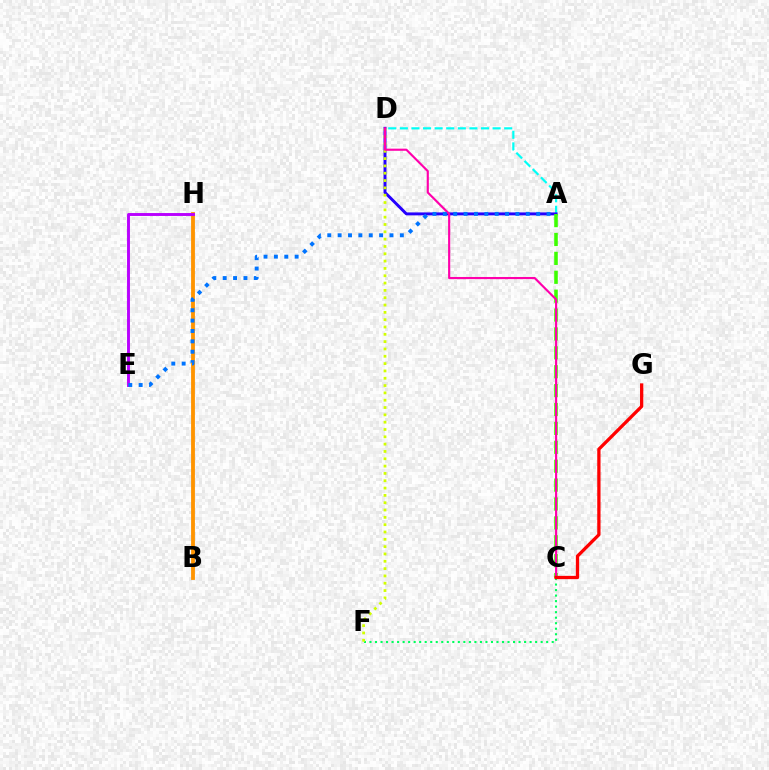{('A', 'D'): [{'color': '#00fff6', 'line_style': 'dashed', 'thickness': 1.58}, {'color': '#2500ff', 'line_style': 'solid', 'thickness': 2.12}], ('C', 'F'): [{'color': '#00ff5c', 'line_style': 'dotted', 'thickness': 1.5}], ('B', 'H'): [{'color': '#ff9400', 'line_style': 'solid', 'thickness': 2.76}], ('D', 'F'): [{'color': '#d1ff00', 'line_style': 'dotted', 'thickness': 1.99}], ('A', 'C'): [{'color': '#3dff00', 'line_style': 'dashed', 'thickness': 2.57}], ('C', 'D'): [{'color': '#ff00ac', 'line_style': 'solid', 'thickness': 1.54}], ('E', 'H'): [{'color': '#b900ff', 'line_style': 'solid', 'thickness': 2.09}], ('A', 'E'): [{'color': '#0074ff', 'line_style': 'dotted', 'thickness': 2.82}], ('C', 'G'): [{'color': '#ff0000', 'line_style': 'solid', 'thickness': 2.37}]}